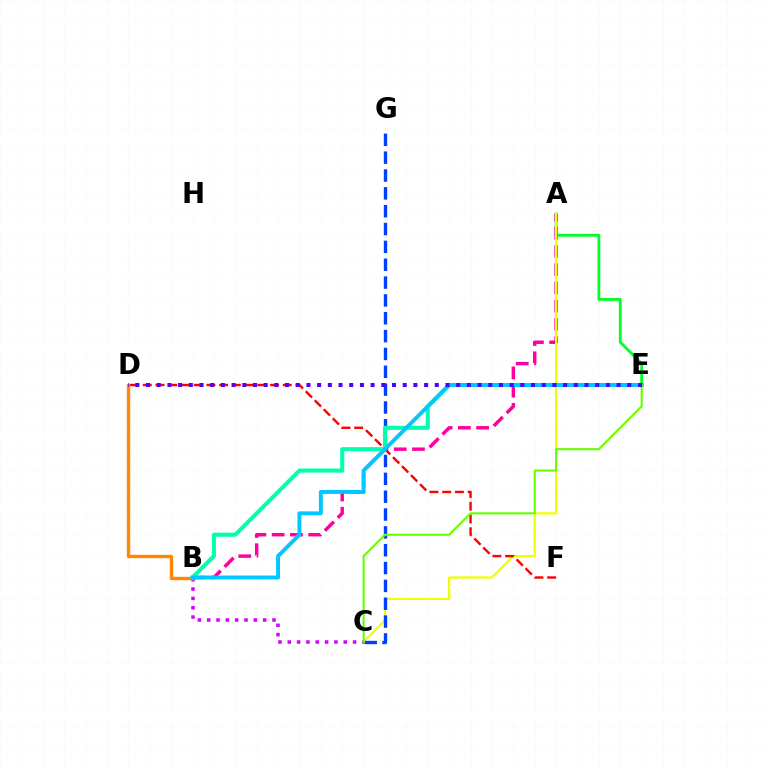{('A', 'E'): [{'color': '#00ff27', 'line_style': 'solid', 'thickness': 2.03}], ('A', 'B'): [{'color': '#ff00a0', 'line_style': 'dashed', 'thickness': 2.48}], ('A', 'C'): [{'color': '#eeff00', 'line_style': 'solid', 'thickness': 1.61}], ('C', 'G'): [{'color': '#003fff', 'line_style': 'dashed', 'thickness': 2.42}], ('B', 'C'): [{'color': '#d600ff', 'line_style': 'dotted', 'thickness': 2.53}], ('B', 'D'): [{'color': '#ff8800', 'line_style': 'solid', 'thickness': 2.43}], ('D', 'F'): [{'color': '#ff0000', 'line_style': 'dashed', 'thickness': 1.73}], ('B', 'E'): [{'color': '#00ffaf', 'line_style': 'solid', 'thickness': 2.93}, {'color': '#00c7ff', 'line_style': 'solid', 'thickness': 2.82}], ('C', 'E'): [{'color': '#66ff00', 'line_style': 'solid', 'thickness': 1.5}], ('D', 'E'): [{'color': '#4f00ff', 'line_style': 'dotted', 'thickness': 2.91}]}